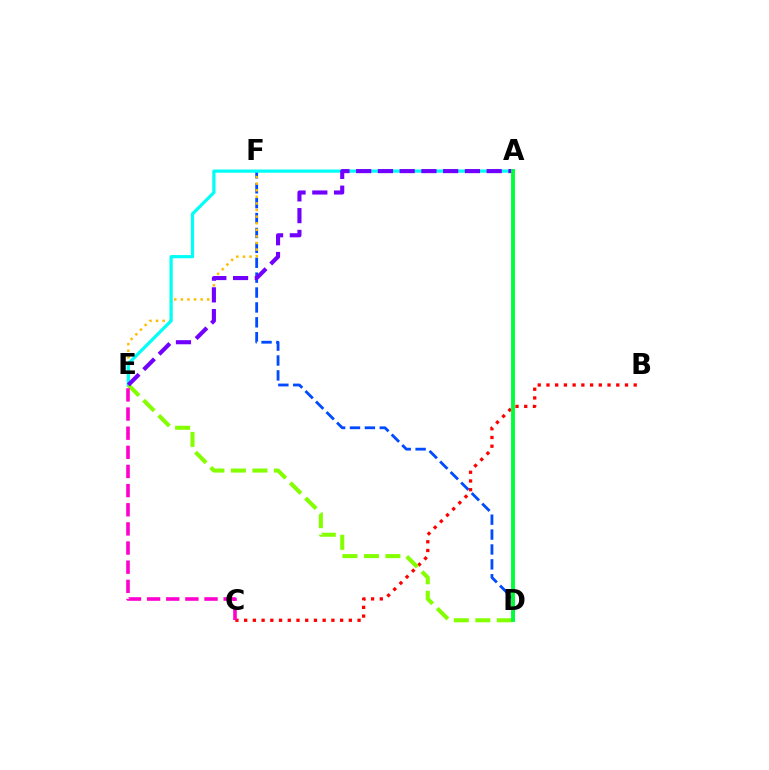{('D', 'F'): [{'color': '#004bff', 'line_style': 'dashed', 'thickness': 2.02}], ('B', 'C'): [{'color': '#ff0000', 'line_style': 'dotted', 'thickness': 2.37}], ('E', 'F'): [{'color': '#ffbd00', 'line_style': 'dotted', 'thickness': 1.79}], ('A', 'E'): [{'color': '#00fff6', 'line_style': 'solid', 'thickness': 2.31}, {'color': '#7200ff', 'line_style': 'dashed', 'thickness': 2.95}], ('D', 'E'): [{'color': '#84ff00', 'line_style': 'dashed', 'thickness': 2.92}], ('C', 'E'): [{'color': '#ff00cf', 'line_style': 'dashed', 'thickness': 2.6}], ('A', 'D'): [{'color': '#00ff39', 'line_style': 'solid', 'thickness': 2.79}]}